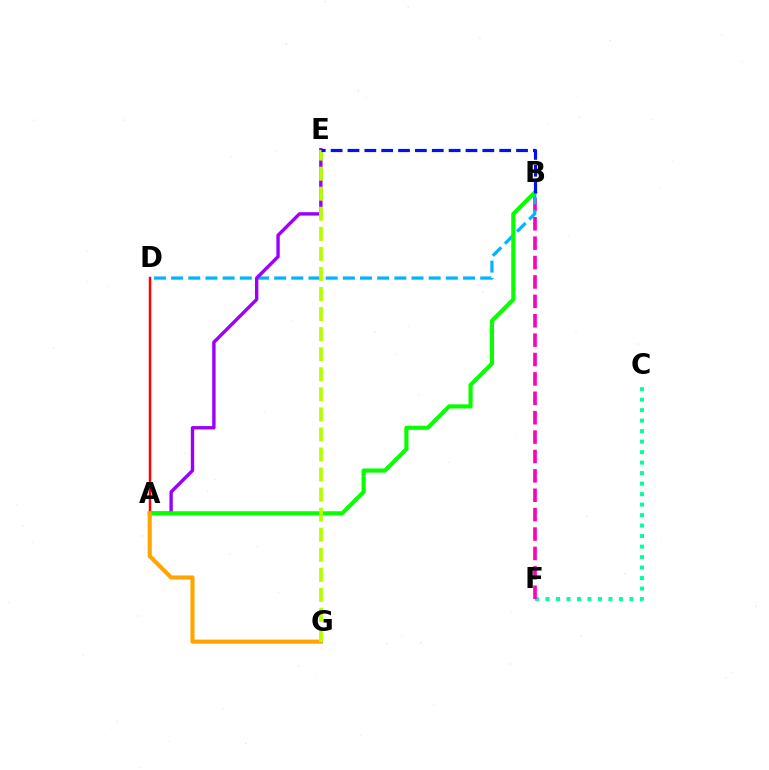{('A', 'D'): [{'color': '#ff0000', 'line_style': 'solid', 'thickness': 1.78}], ('C', 'F'): [{'color': '#00ff9d', 'line_style': 'dotted', 'thickness': 2.85}], ('B', 'F'): [{'color': '#ff00bd', 'line_style': 'dashed', 'thickness': 2.63}], ('B', 'D'): [{'color': '#00b5ff', 'line_style': 'dashed', 'thickness': 2.33}], ('A', 'E'): [{'color': '#9b00ff', 'line_style': 'solid', 'thickness': 2.44}], ('A', 'B'): [{'color': '#08ff00', 'line_style': 'solid', 'thickness': 2.98}], ('A', 'G'): [{'color': '#ffa500', 'line_style': 'solid', 'thickness': 2.97}], ('E', 'G'): [{'color': '#b3ff00', 'line_style': 'dashed', 'thickness': 2.72}], ('B', 'E'): [{'color': '#0010ff', 'line_style': 'dashed', 'thickness': 2.29}]}